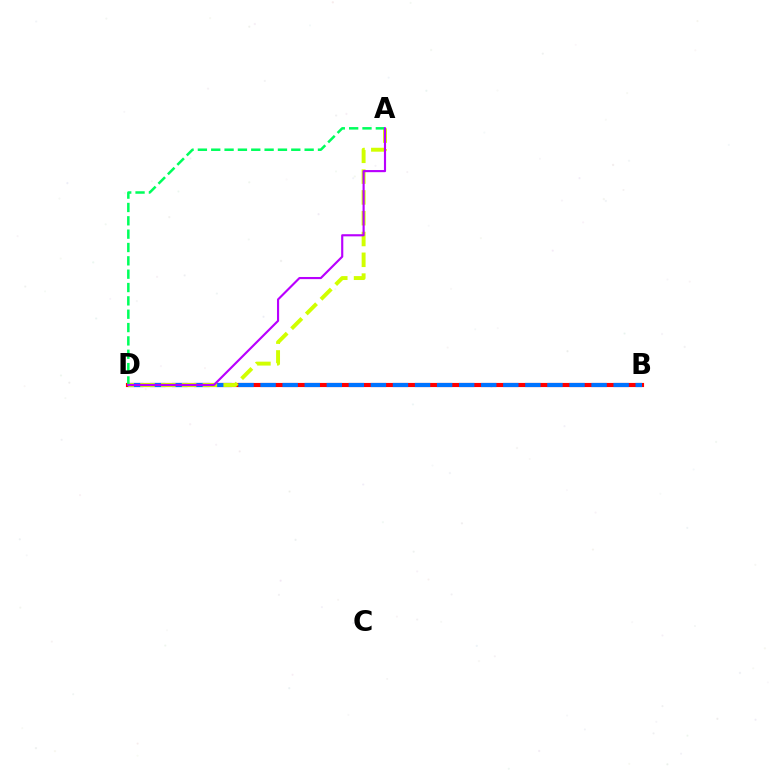{('B', 'D'): [{'color': '#ff0000', 'line_style': 'solid', 'thickness': 2.97}, {'color': '#0074ff', 'line_style': 'dashed', 'thickness': 3.0}], ('A', 'D'): [{'color': '#d1ff00', 'line_style': 'dashed', 'thickness': 2.83}, {'color': '#00ff5c', 'line_style': 'dashed', 'thickness': 1.81}, {'color': '#b900ff', 'line_style': 'solid', 'thickness': 1.54}]}